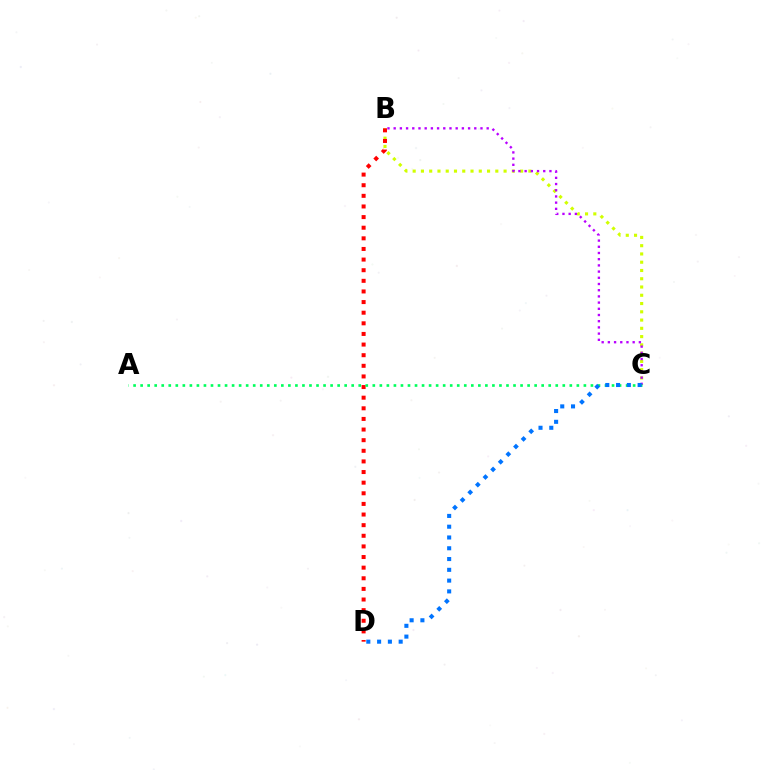{('B', 'C'): [{'color': '#d1ff00', 'line_style': 'dotted', 'thickness': 2.25}, {'color': '#b900ff', 'line_style': 'dotted', 'thickness': 1.68}], ('B', 'D'): [{'color': '#ff0000', 'line_style': 'dotted', 'thickness': 2.89}], ('A', 'C'): [{'color': '#00ff5c', 'line_style': 'dotted', 'thickness': 1.91}], ('C', 'D'): [{'color': '#0074ff', 'line_style': 'dotted', 'thickness': 2.93}]}